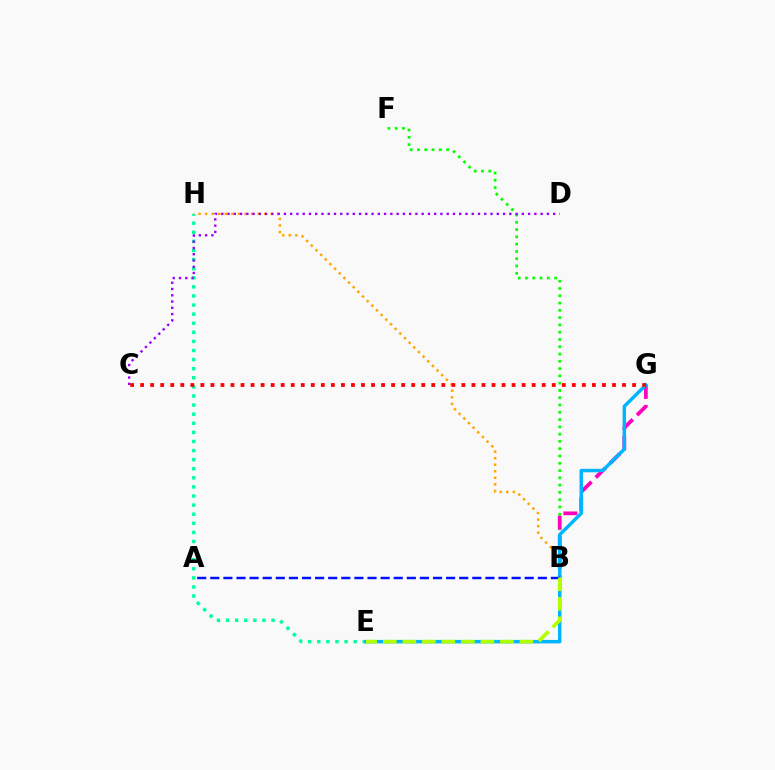{('E', 'H'): [{'color': '#00ff9d', 'line_style': 'dotted', 'thickness': 2.47}], ('B', 'H'): [{'color': '#ffa500', 'line_style': 'dotted', 'thickness': 1.78}], ('B', 'F'): [{'color': '#08ff00', 'line_style': 'dotted', 'thickness': 1.98}], ('B', 'G'): [{'color': '#ff00bd', 'line_style': 'dashed', 'thickness': 2.7}], ('E', 'G'): [{'color': '#00b5ff', 'line_style': 'solid', 'thickness': 2.49}], ('C', 'D'): [{'color': '#9b00ff', 'line_style': 'dotted', 'thickness': 1.7}], ('A', 'B'): [{'color': '#0010ff', 'line_style': 'dashed', 'thickness': 1.78}], ('C', 'G'): [{'color': '#ff0000', 'line_style': 'dotted', 'thickness': 2.73}], ('B', 'E'): [{'color': '#b3ff00', 'line_style': 'dashed', 'thickness': 2.65}]}